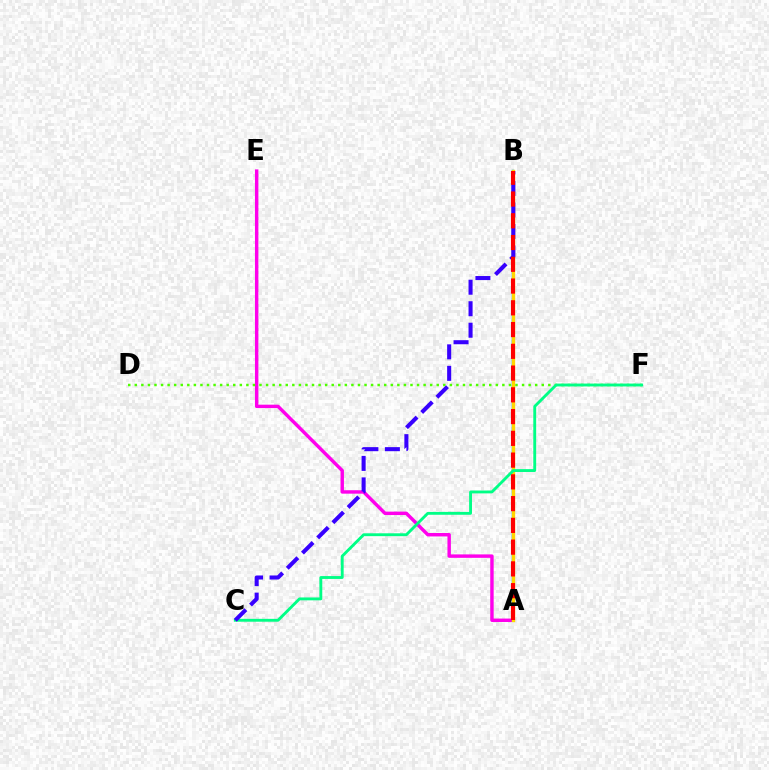{('A', 'E'): [{'color': '#ff00ed', 'line_style': 'solid', 'thickness': 2.47}], ('A', 'B'): [{'color': '#009eff', 'line_style': 'solid', 'thickness': 1.79}, {'color': '#ffd500', 'line_style': 'solid', 'thickness': 2.4}, {'color': '#ff0000', 'line_style': 'dashed', 'thickness': 2.96}], ('D', 'F'): [{'color': '#4fff00', 'line_style': 'dotted', 'thickness': 1.78}], ('C', 'F'): [{'color': '#00ff86', 'line_style': 'solid', 'thickness': 2.06}], ('B', 'C'): [{'color': '#3700ff', 'line_style': 'dashed', 'thickness': 2.92}]}